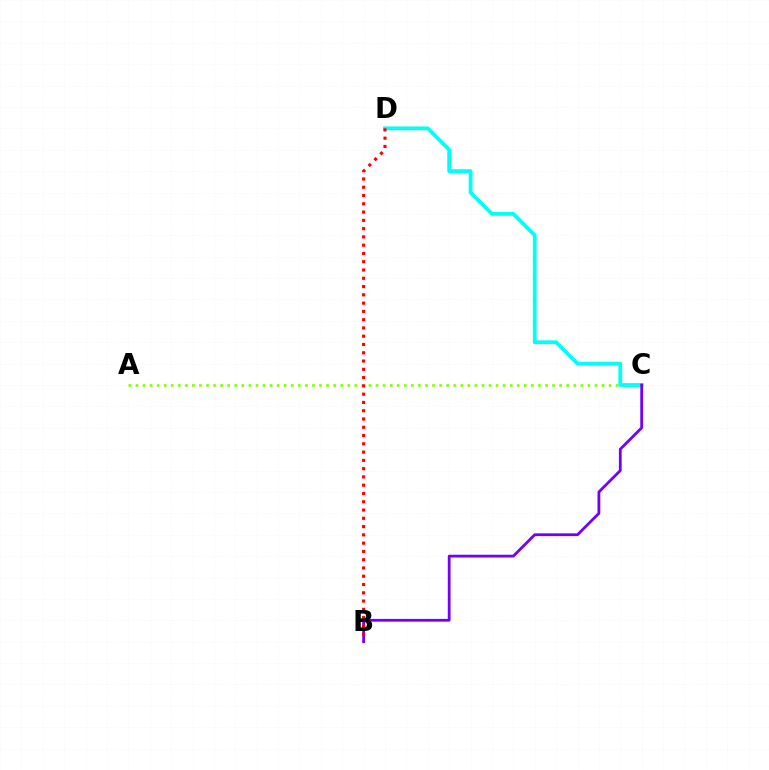{('A', 'C'): [{'color': '#84ff00', 'line_style': 'dotted', 'thickness': 1.92}], ('C', 'D'): [{'color': '#00fff6', 'line_style': 'solid', 'thickness': 2.73}], ('B', 'C'): [{'color': '#7200ff', 'line_style': 'solid', 'thickness': 2.0}], ('B', 'D'): [{'color': '#ff0000', 'line_style': 'dotted', 'thickness': 2.25}]}